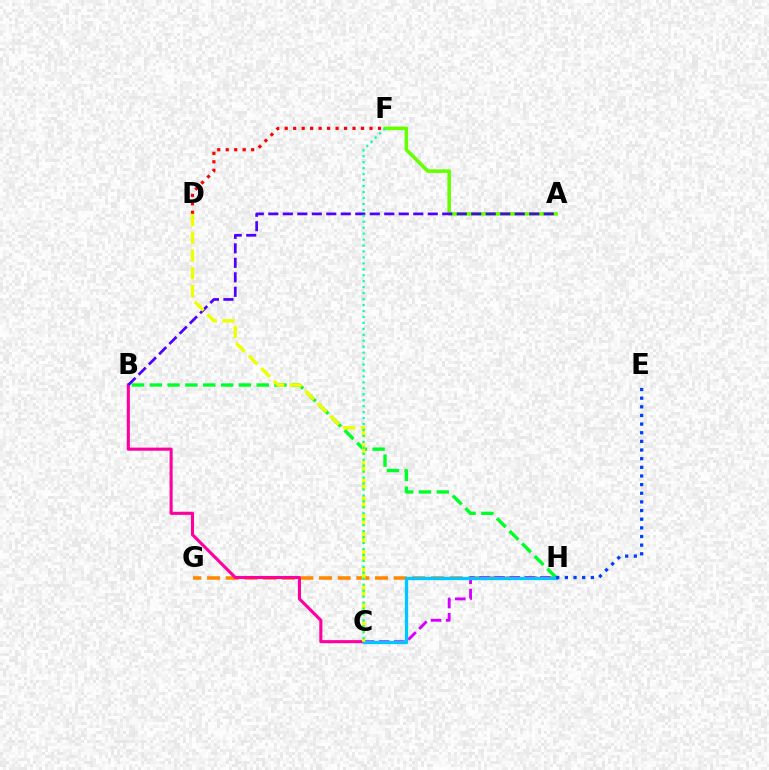{('G', 'H'): [{'color': '#ff8800', 'line_style': 'dashed', 'thickness': 2.54}], ('D', 'F'): [{'color': '#ff0000', 'line_style': 'dotted', 'thickness': 2.3}], ('B', 'H'): [{'color': '#00ff27', 'line_style': 'dashed', 'thickness': 2.42}], ('C', 'H'): [{'color': '#d600ff', 'line_style': 'dashed', 'thickness': 2.06}, {'color': '#00c7ff', 'line_style': 'solid', 'thickness': 2.4}], ('A', 'F'): [{'color': '#66ff00', 'line_style': 'solid', 'thickness': 2.57}], ('B', 'C'): [{'color': '#ff00a0', 'line_style': 'solid', 'thickness': 2.22}], ('A', 'B'): [{'color': '#4f00ff', 'line_style': 'dashed', 'thickness': 1.97}], ('C', 'D'): [{'color': '#eeff00', 'line_style': 'dashed', 'thickness': 2.41}], ('E', 'H'): [{'color': '#003fff', 'line_style': 'dotted', 'thickness': 2.35}], ('C', 'F'): [{'color': '#00ffaf', 'line_style': 'dotted', 'thickness': 1.62}]}